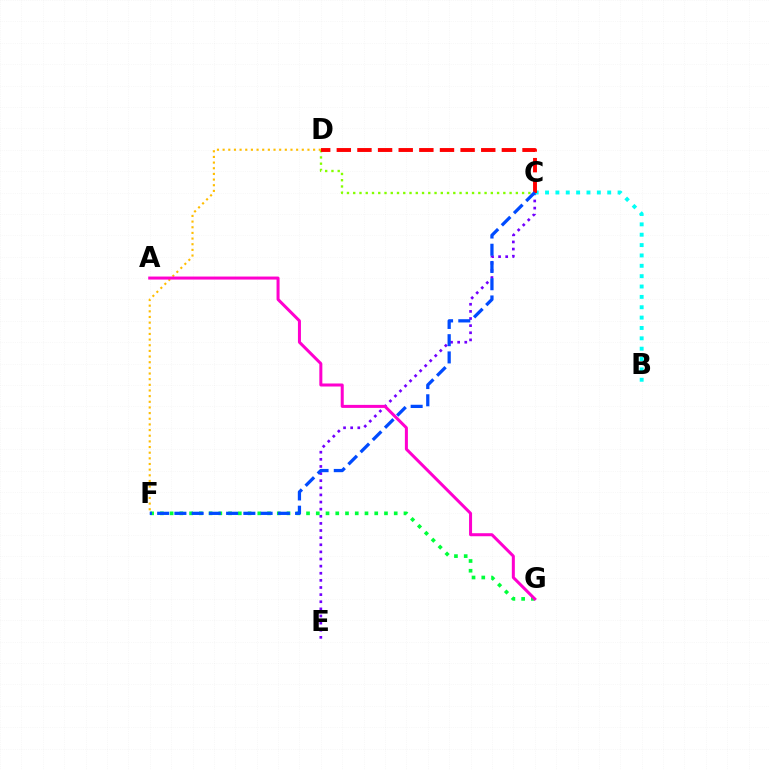{('C', 'E'): [{'color': '#7200ff', 'line_style': 'dotted', 'thickness': 1.93}], ('C', 'D'): [{'color': '#84ff00', 'line_style': 'dotted', 'thickness': 1.7}, {'color': '#ff0000', 'line_style': 'dashed', 'thickness': 2.8}], ('B', 'C'): [{'color': '#00fff6', 'line_style': 'dotted', 'thickness': 2.81}], ('F', 'G'): [{'color': '#00ff39', 'line_style': 'dotted', 'thickness': 2.65}], ('C', 'F'): [{'color': '#004bff', 'line_style': 'dashed', 'thickness': 2.34}], ('D', 'F'): [{'color': '#ffbd00', 'line_style': 'dotted', 'thickness': 1.54}], ('A', 'G'): [{'color': '#ff00cf', 'line_style': 'solid', 'thickness': 2.17}]}